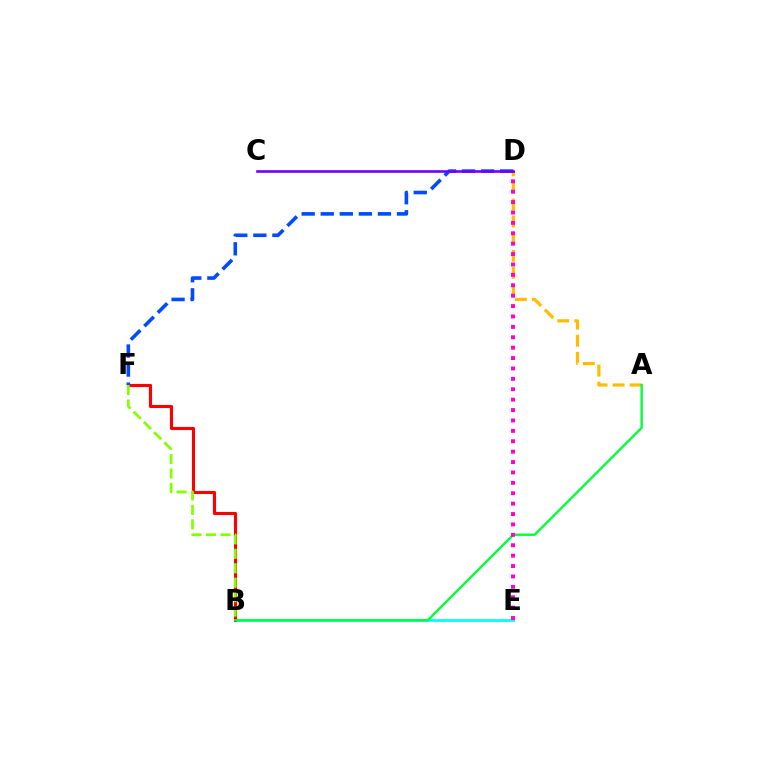{('B', 'E'): [{'color': '#00fff6', 'line_style': 'solid', 'thickness': 1.98}], ('A', 'D'): [{'color': '#ffbd00', 'line_style': 'dashed', 'thickness': 2.32}], ('B', 'F'): [{'color': '#ff0000', 'line_style': 'solid', 'thickness': 2.24}, {'color': '#84ff00', 'line_style': 'dashed', 'thickness': 1.96}], ('A', 'B'): [{'color': '#00ff39', 'line_style': 'solid', 'thickness': 1.7}], ('D', 'F'): [{'color': '#004bff', 'line_style': 'dashed', 'thickness': 2.59}], ('D', 'E'): [{'color': '#ff00cf', 'line_style': 'dotted', 'thickness': 2.83}], ('C', 'D'): [{'color': '#7200ff', 'line_style': 'solid', 'thickness': 1.88}]}